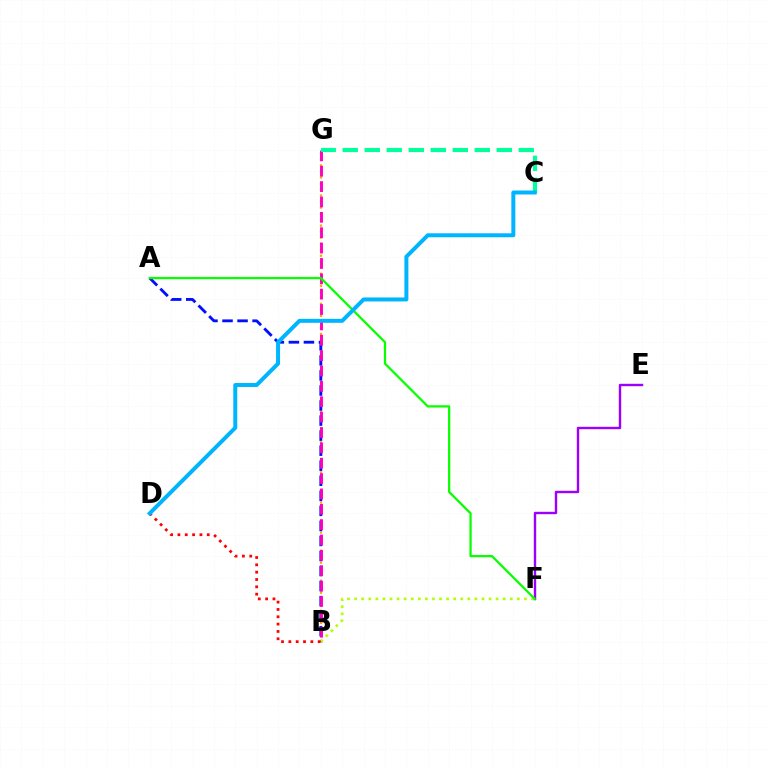{('B', 'G'): [{'color': '#ffa500', 'line_style': 'dotted', 'thickness': 1.64}, {'color': '#ff00bd', 'line_style': 'dashed', 'thickness': 2.09}], ('A', 'B'): [{'color': '#0010ff', 'line_style': 'dashed', 'thickness': 2.04}], ('B', 'F'): [{'color': '#b3ff00', 'line_style': 'dotted', 'thickness': 1.92}], ('C', 'G'): [{'color': '#00ff9d', 'line_style': 'dashed', 'thickness': 2.99}], ('E', 'F'): [{'color': '#9b00ff', 'line_style': 'solid', 'thickness': 1.72}], ('A', 'F'): [{'color': '#08ff00', 'line_style': 'solid', 'thickness': 1.63}], ('B', 'D'): [{'color': '#ff0000', 'line_style': 'dotted', 'thickness': 1.99}], ('C', 'D'): [{'color': '#00b5ff', 'line_style': 'solid', 'thickness': 2.87}]}